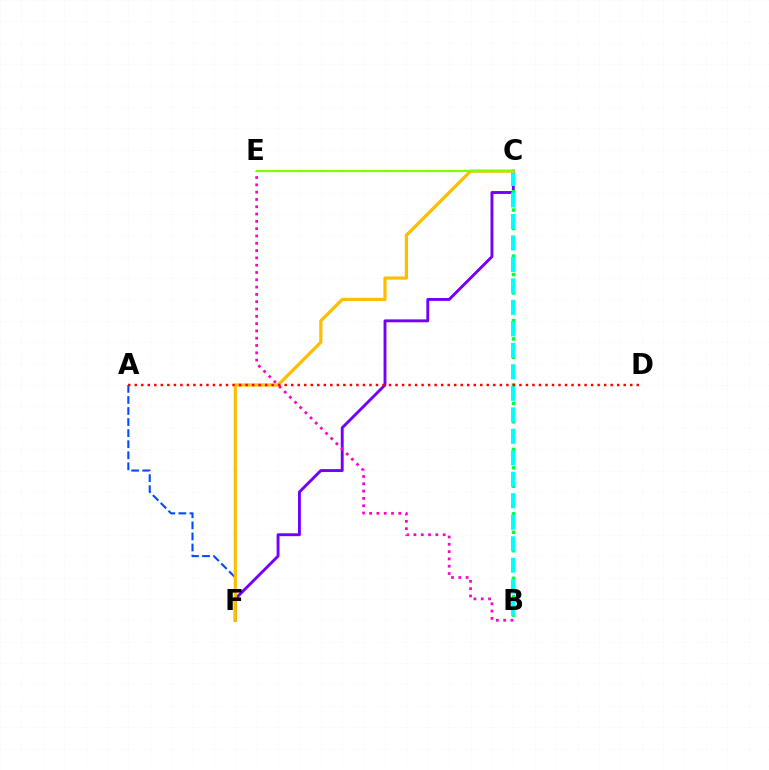{('C', 'F'): [{'color': '#7200ff', 'line_style': 'solid', 'thickness': 2.08}, {'color': '#ffbd00', 'line_style': 'solid', 'thickness': 2.31}], ('B', 'C'): [{'color': '#00ff39', 'line_style': 'dotted', 'thickness': 2.5}, {'color': '#00fff6', 'line_style': 'dashed', 'thickness': 2.92}], ('A', 'F'): [{'color': '#004bff', 'line_style': 'dashed', 'thickness': 1.5}], ('B', 'E'): [{'color': '#ff00cf', 'line_style': 'dotted', 'thickness': 1.98}], ('A', 'D'): [{'color': '#ff0000', 'line_style': 'dotted', 'thickness': 1.77}], ('C', 'E'): [{'color': '#84ff00', 'line_style': 'solid', 'thickness': 1.58}]}